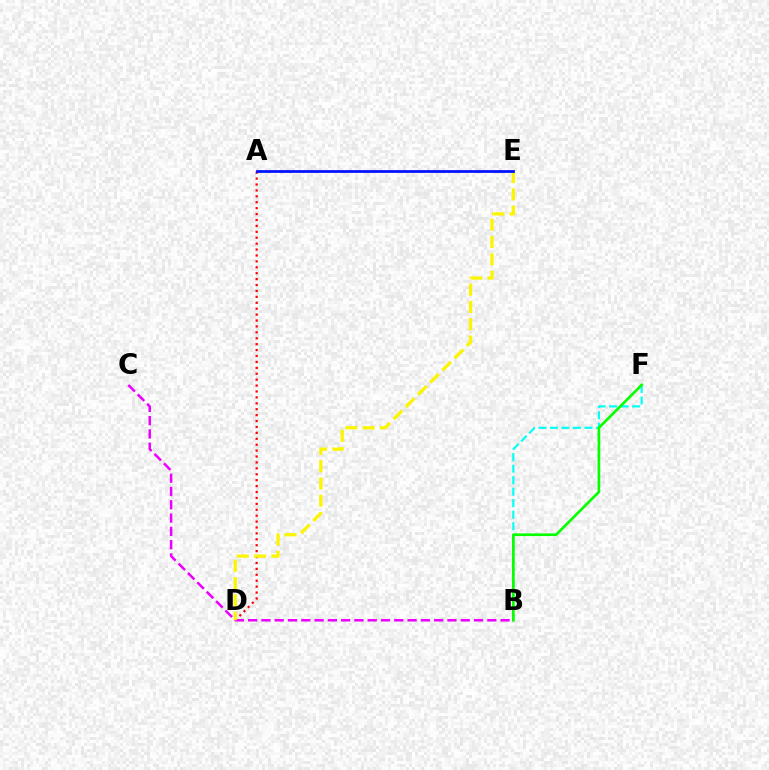{('A', 'D'): [{'color': '#ff0000', 'line_style': 'dotted', 'thickness': 1.61}], ('B', 'C'): [{'color': '#ee00ff', 'line_style': 'dashed', 'thickness': 1.8}], ('B', 'F'): [{'color': '#00fff6', 'line_style': 'dashed', 'thickness': 1.56}, {'color': '#08ff00', 'line_style': 'solid', 'thickness': 1.93}], ('D', 'E'): [{'color': '#fcf500', 'line_style': 'dashed', 'thickness': 2.34}], ('A', 'E'): [{'color': '#0010ff', 'line_style': 'solid', 'thickness': 1.98}]}